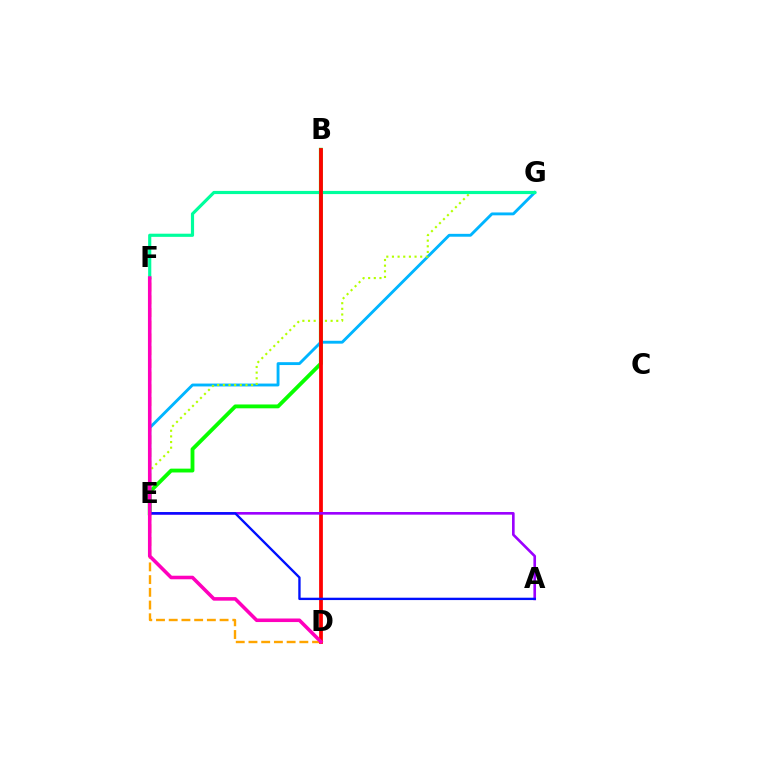{('D', 'F'): [{'color': '#ffa500', 'line_style': 'dashed', 'thickness': 1.73}, {'color': '#ff00bd', 'line_style': 'solid', 'thickness': 2.56}], ('B', 'E'): [{'color': '#08ff00', 'line_style': 'solid', 'thickness': 2.76}], ('E', 'G'): [{'color': '#00b5ff', 'line_style': 'solid', 'thickness': 2.07}, {'color': '#b3ff00', 'line_style': 'dotted', 'thickness': 1.53}], ('F', 'G'): [{'color': '#00ff9d', 'line_style': 'solid', 'thickness': 2.28}], ('B', 'D'): [{'color': '#ff0000', 'line_style': 'solid', 'thickness': 2.7}], ('A', 'E'): [{'color': '#9b00ff', 'line_style': 'solid', 'thickness': 1.9}, {'color': '#0010ff', 'line_style': 'solid', 'thickness': 1.69}]}